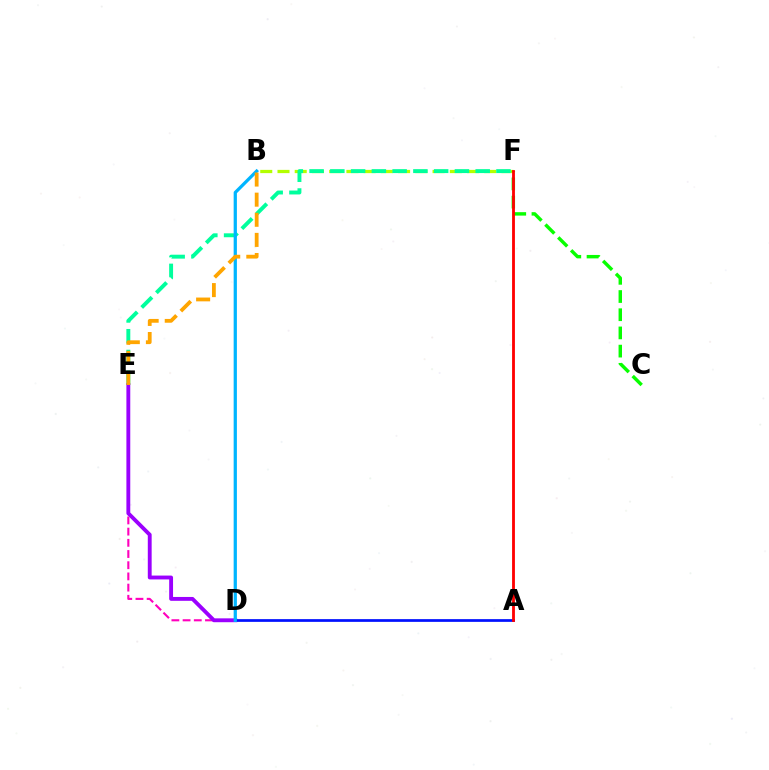{('B', 'F'): [{'color': '#b3ff00', 'line_style': 'dashed', 'thickness': 2.34}], ('E', 'F'): [{'color': '#00ff9d', 'line_style': 'dashed', 'thickness': 2.82}], ('C', 'F'): [{'color': '#08ff00', 'line_style': 'dashed', 'thickness': 2.47}], ('D', 'E'): [{'color': '#ff00bd', 'line_style': 'dashed', 'thickness': 1.52}, {'color': '#9b00ff', 'line_style': 'solid', 'thickness': 2.78}], ('A', 'D'): [{'color': '#0010ff', 'line_style': 'solid', 'thickness': 1.96}], ('A', 'F'): [{'color': '#ff0000', 'line_style': 'solid', 'thickness': 2.04}], ('B', 'D'): [{'color': '#00b5ff', 'line_style': 'solid', 'thickness': 2.33}], ('B', 'E'): [{'color': '#ffa500', 'line_style': 'dashed', 'thickness': 2.73}]}